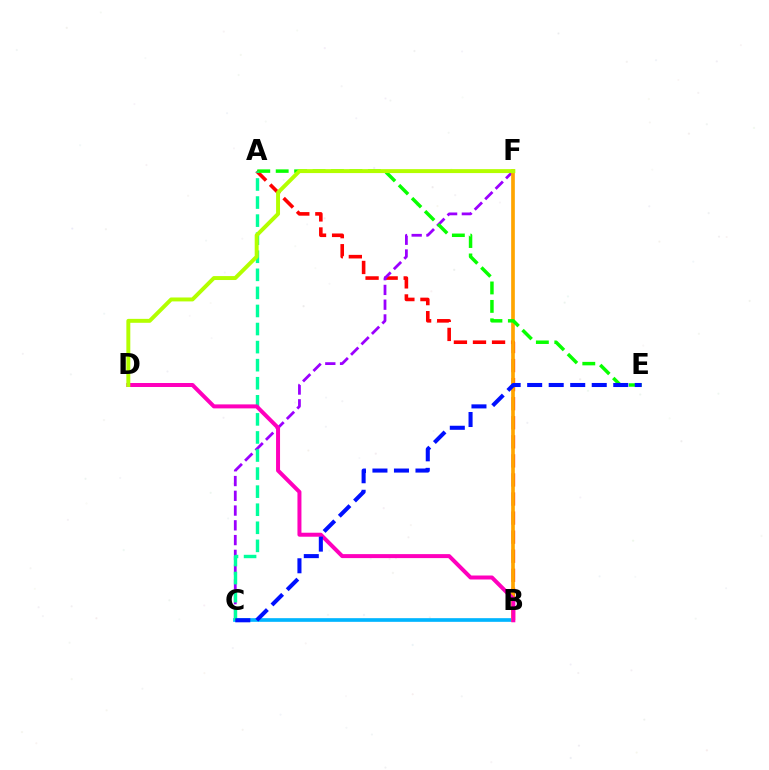{('A', 'B'): [{'color': '#ff0000', 'line_style': 'dashed', 'thickness': 2.59}], ('B', 'C'): [{'color': '#00b5ff', 'line_style': 'solid', 'thickness': 2.64}], ('C', 'F'): [{'color': '#9b00ff', 'line_style': 'dashed', 'thickness': 2.01}], ('B', 'F'): [{'color': '#ffa500', 'line_style': 'solid', 'thickness': 2.65}], ('A', 'E'): [{'color': '#08ff00', 'line_style': 'dashed', 'thickness': 2.5}], ('A', 'C'): [{'color': '#00ff9d', 'line_style': 'dashed', 'thickness': 2.45}], ('B', 'D'): [{'color': '#ff00bd', 'line_style': 'solid', 'thickness': 2.87}], ('C', 'E'): [{'color': '#0010ff', 'line_style': 'dashed', 'thickness': 2.92}], ('D', 'F'): [{'color': '#b3ff00', 'line_style': 'solid', 'thickness': 2.84}]}